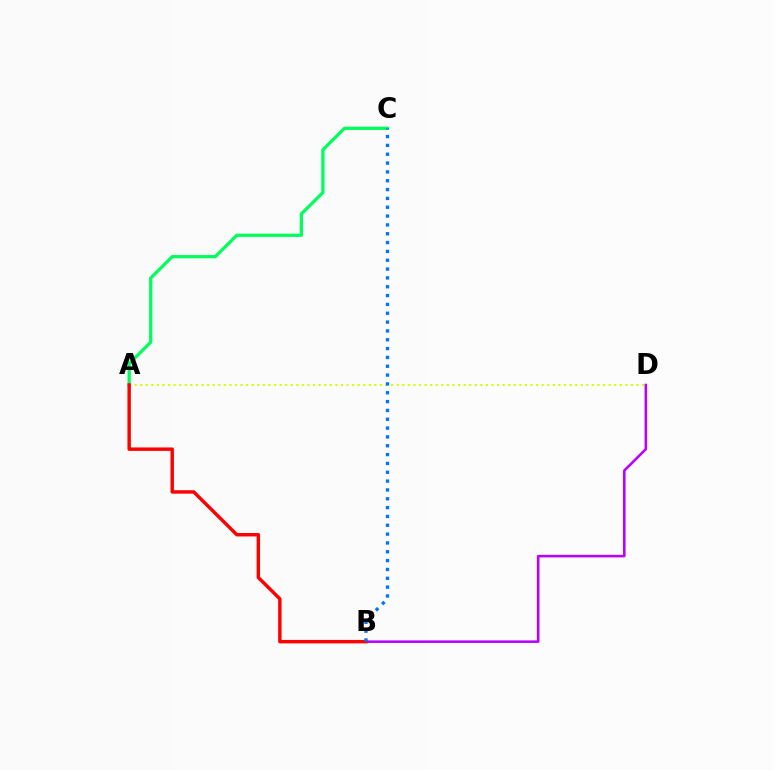{('A', 'D'): [{'color': '#d1ff00', 'line_style': 'dotted', 'thickness': 1.52}], ('A', 'C'): [{'color': '#00ff5c', 'line_style': 'solid', 'thickness': 2.34}], ('B', 'D'): [{'color': '#b900ff', 'line_style': 'solid', 'thickness': 1.84}], ('A', 'B'): [{'color': '#ff0000', 'line_style': 'solid', 'thickness': 2.47}], ('B', 'C'): [{'color': '#0074ff', 'line_style': 'dotted', 'thickness': 2.4}]}